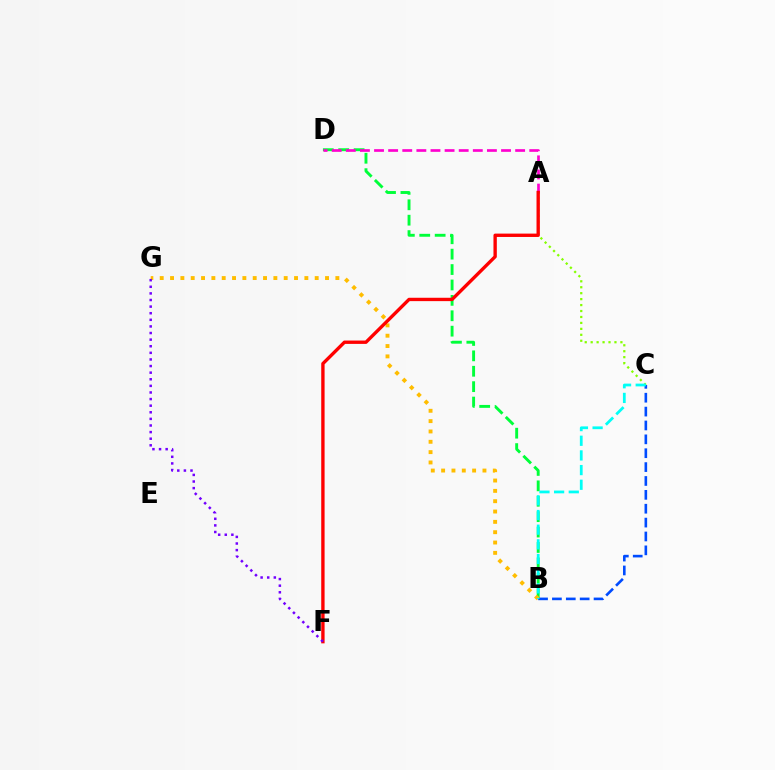{('A', 'C'): [{'color': '#84ff00', 'line_style': 'dotted', 'thickness': 1.62}], ('B', 'D'): [{'color': '#00ff39', 'line_style': 'dashed', 'thickness': 2.09}], ('B', 'C'): [{'color': '#004bff', 'line_style': 'dashed', 'thickness': 1.89}, {'color': '#00fff6', 'line_style': 'dashed', 'thickness': 1.99}], ('A', 'D'): [{'color': '#ff00cf', 'line_style': 'dashed', 'thickness': 1.92}], ('B', 'G'): [{'color': '#ffbd00', 'line_style': 'dotted', 'thickness': 2.81}], ('A', 'F'): [{'color': '#ff0000', 'line_style': 'solid', 'thickness': 2.42}], ('F', 'G'): [{'color': '#7200ff', 'line_style': 'dotted', 'thickness': 1.79}]}